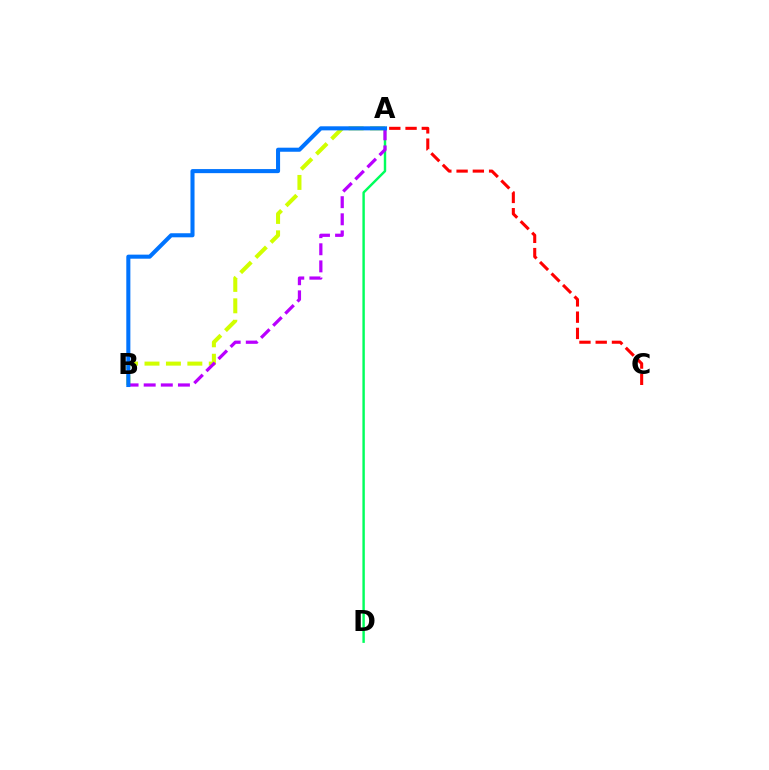{('A', 'D'): [{'color': '#00ff5c', 'line_style': 'solid', 'thickness': 1.75}], ('A', 'B'): [{'color': '#d1ff00', 'line_style': 'dashed', 'thickness': 2.91}, {'color': '#b900ff', 'line_style': 'dashed', 'thickness': 2.33}, {'color': '#0074ff', 'line_style': 'solid', 'thickness': 2.93}], ('A', 'C'): [{'color': '#ff0000', 'line_style': 'dashed', 'thickness': 2.21}]}